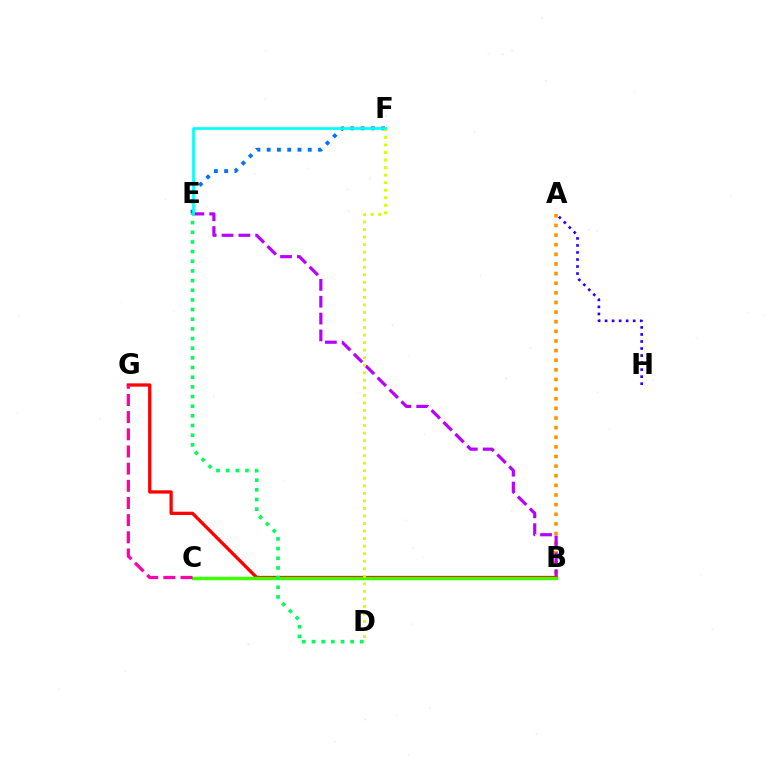{('E', 'F'): [{'color': '#0074ff', 'line_style': 'dotted', 'thickness': 2.79}, {'color': '#00fff6', 'line_style': 'solid', 'thickness': 1.93}], ('A', 'B'): [{'color': '#ff9400', 'line_style': 'dotted', 'thickness': 2.62}], ('B', 'E'): [{'color': '#b900ff', 'line_style': 'dashed', 'thickness': 2.29}], ('B', 'G'): [{'color': '#ff0000', 'line_style': 'solid', 'thickness': 2.35}], ('B', 'C'): [{'color': '#3dff00', 'line_style': 'solid', 'thickness': 2.48}], ('C', 'G'): [{'color': '#ff00ac', 'line_style': 'dashed', 'thickness': 2.33}], ('D', 'F'): [{'color': '#d1ff00', 'line_style': 'dotted', 'thickness': 2.05}], ('A', 'H'): [{'color': '#2500ff', 'line_style': 'dotted', 'thickness': 1.91}], ('D', 'E'): [{'color': '#00ff5c', 'line_style': 'dotted', 'thickness': 2.63}]}